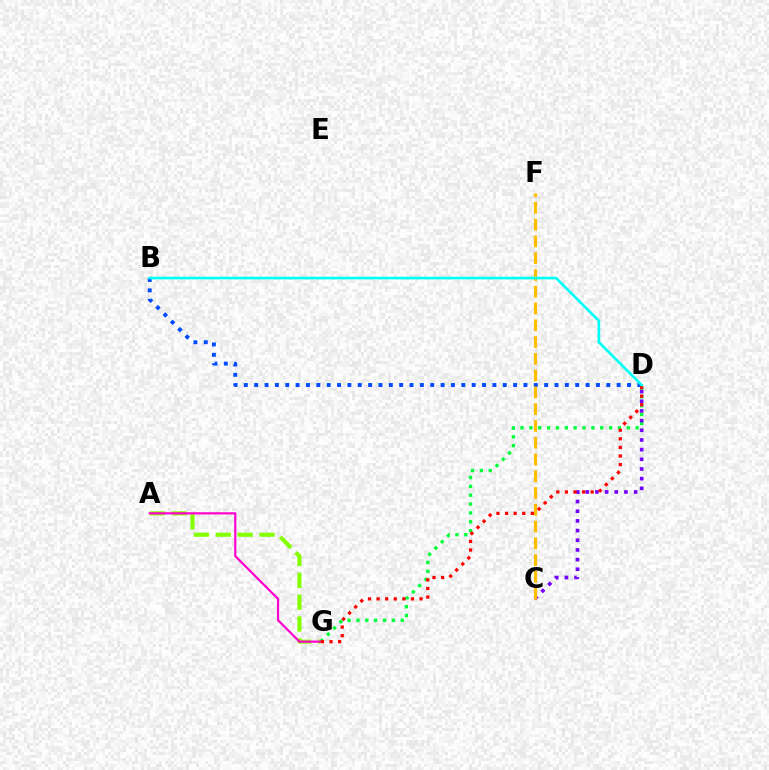{('A', 'G'): [{'color': '#84ff00', 'line_style': 'dashed', 'thickness': 2.97}, {'color': '#ff00cf', 'line_style': 'solid', 'thickness': 1.59}], ('D', 'G'): [{'color': '#00ff39', 'line_style': 'dotted', 'thickness': 2.41}, {'color': '#ff0000', 'line_style': 'dotted', 'thickness': 2.33}], ('B', 'D'): [{'color': '#004bff', 'line_style': 'dotted', 'thickness': 2.81}, {'color': '#00fff6', 'line_style': 'solid', 'thickness': 1.9}], ('C', 'D'): [{'color': '#7200ff', 'line_style': 'dotted', 'thickness': 2.63}], ('C', 'F'): [{'color': '#ffbd00', 'line_style': 'dashed', 'thickness': 2.28}]}